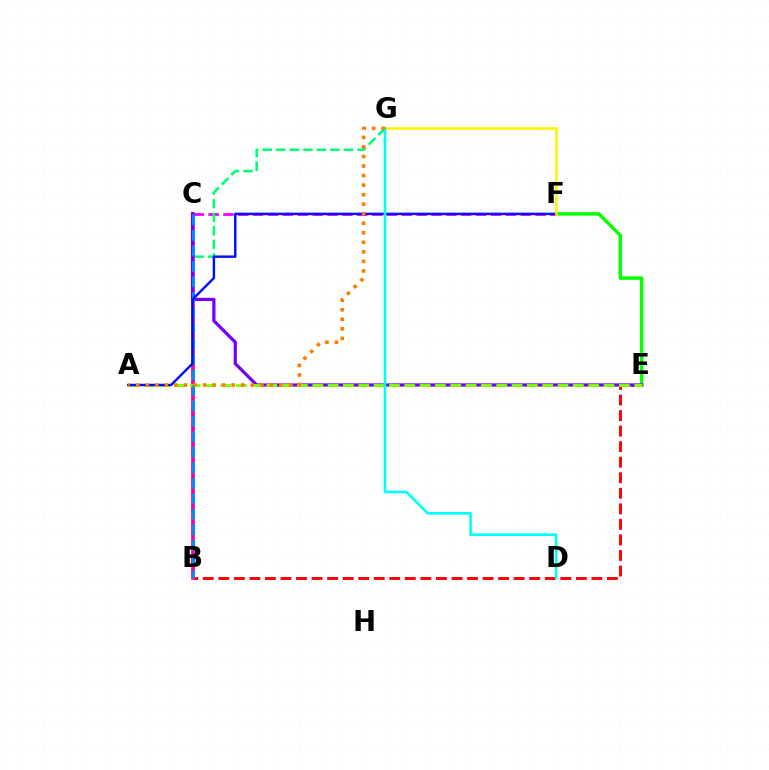{('E', 'F'): [{'color': '#08ff00', 'line_style': 'solid', 'thickness': 2.49}], ('B', 'E'): [{'color': '#ff0000', 'line_style': 'dashed', 'thickness': 2.11}], ('C', 'F'): [{'color': '#ee00ff', 'line_style': 'dashed', 'thickness': 2.02}], ('B', 'G'): [{'color': '#00ff74', 'line_style': 'dashed', 'thickness': 1.84}], ('B', 'C'): [{'color': '#ff0094', 'line_style': 'solid', 'thickness': 2.64}, {'color': '#008cff', 'line_style': 'dashed', 'thickness': 2.1}], ('C', 'E'): [{'color': '#7200ff', 'line_style': 'solid', 'thickness': 2.32}], ('A', 'E'): [{'color': '#84ff00', 'line_style': 'dashed', 'thickness': 2.08}], ('A', 'F'): [{'color': '#0010ff', 'line_style': 'solid', 'thickness': 1.77}], ('F', 'G'): [{'color': '#fcf500', 'line_style': 'solid', 'thickness': 1.89}], ('D', 'G'): [{'color': '#00fff6', 'line_style': 'solid', 'thickness': 1.9}], ('A', 'G'): [{'color': '#ff7c00', 'line_style': 'dotted', 'thickness': 2.59}]}